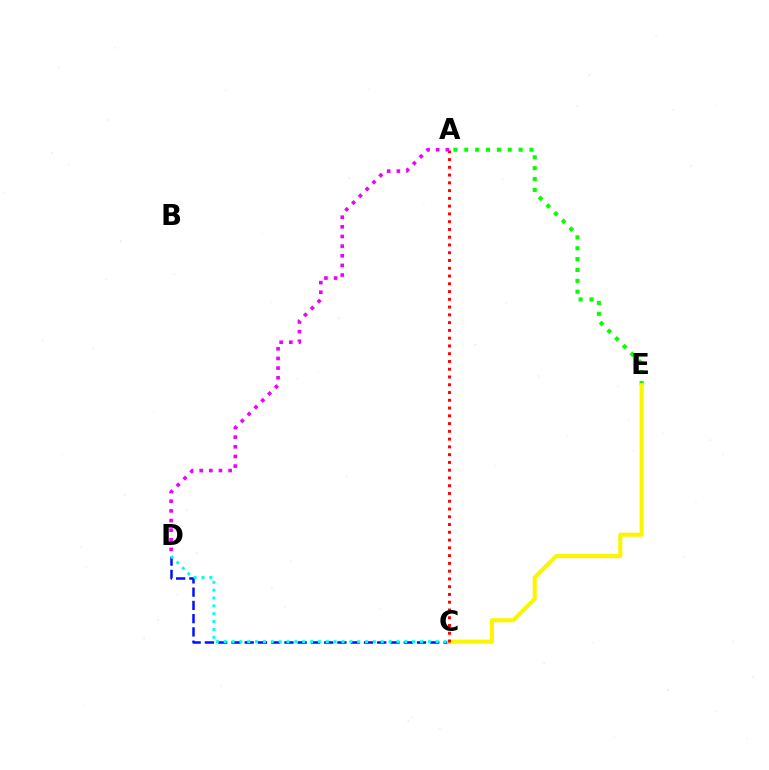{('C', 'D'): [{'color': '#0010ff', 'line_style': 'dashed', 'thickness': 1.8}, {'color': '#00fff6', 'line_style': 'dotted', 'thickness': 2.13}], ('A', 'E'): [{'color': '#08ff00', 'line_style': 'dotted', 'thickness': 2.95}], ('C', 'E'): [{'color': '#fcf500', 'line_style': 'solid', 'thickness': 2.94}], ('A', 'C'): [{'color': '#ff0000', 'line_style': 'dotted', 'thickness': 2.11}], ('A', 'D'): [{'color': '#ee00ff', 'line_style': 'dotted', 'thickness': 2.62}]}